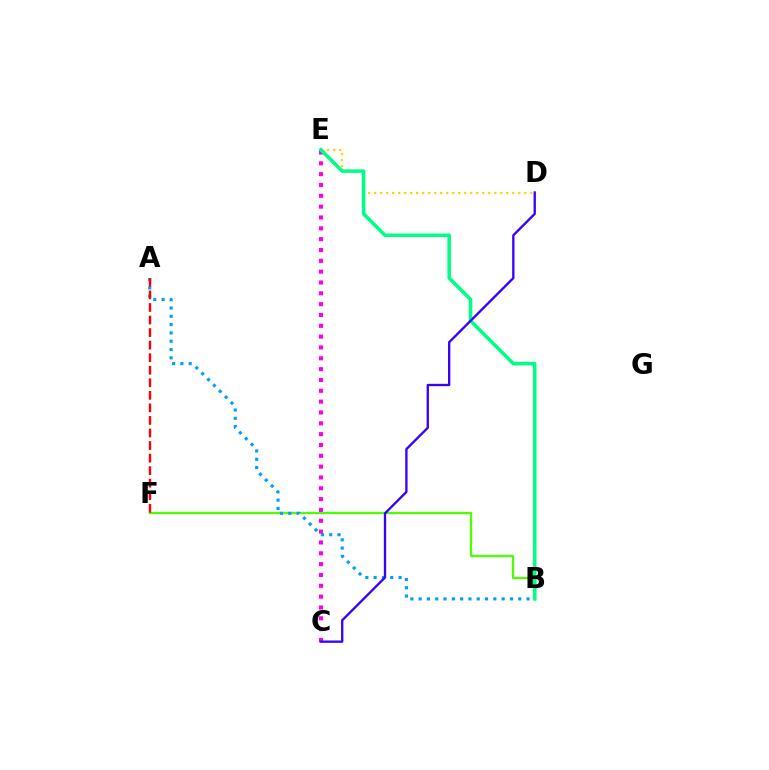{('D', 'E'): [{'color': '#ffd500', 'line_style': 'dotted', 'thickness': 1.63}], ('B', 'F'): [{'color': '#4fff00', 'line_style': 'solid', 'thickness': 1.65}], ('C', 'E'): [{'color': '#ff00ed', 'line_style': 'dotted', 'thickness': 2.94}], ('A', 'B'): [{'color': '#009eff', 'line_style': 'dotted', 'thickness': 2.25}], ('B', 'E'): [{'color': '#00ff86', 'line_style': 'solid', 'thickness': 2.55}], ('A', 'F'): [{'color': '#ff0000', 'line_style': 'dashed', 'thickness': 1.7}], ('C', 'D'): [{'color': '#3700ff', 'line_style': 'solid', 'thickness': 1.68}]}